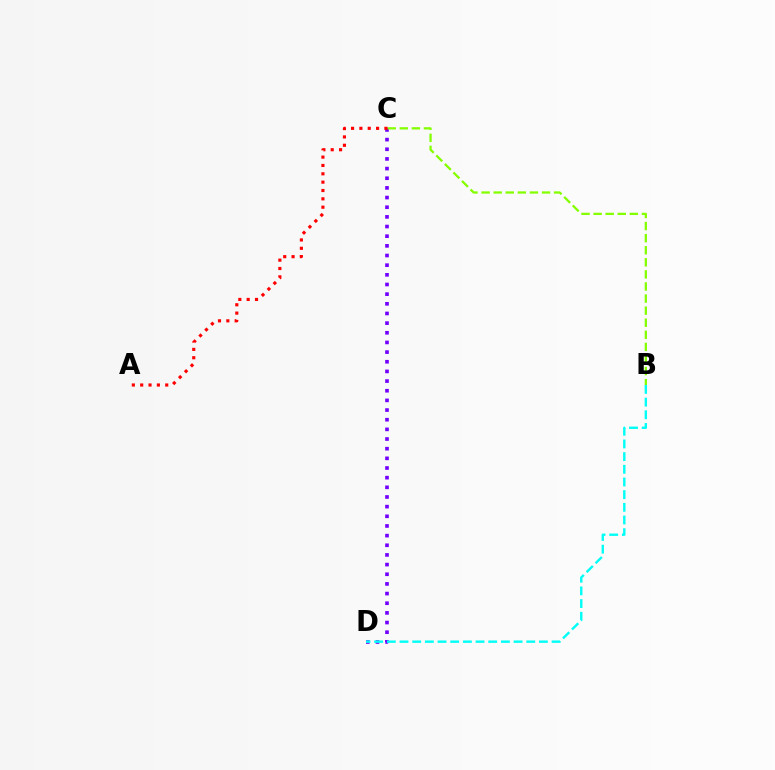{('C', 'D'): [{'color': '#7200ff', 'line_style': 'dotted', 'thickness': 2.62}], ('B', 'C'): [{'color': '#84ff00', 'line_style': 'dashed', 'thickness': 1.64}], ('A', 'C'): [{'color': '#ff0000', 'line_style': 'dotted', 'thickness': 2.27}], ('B', 'D'): [{'color': '#00fff6', 'line_style': 'dashed', 'thickness': 1.72}]}